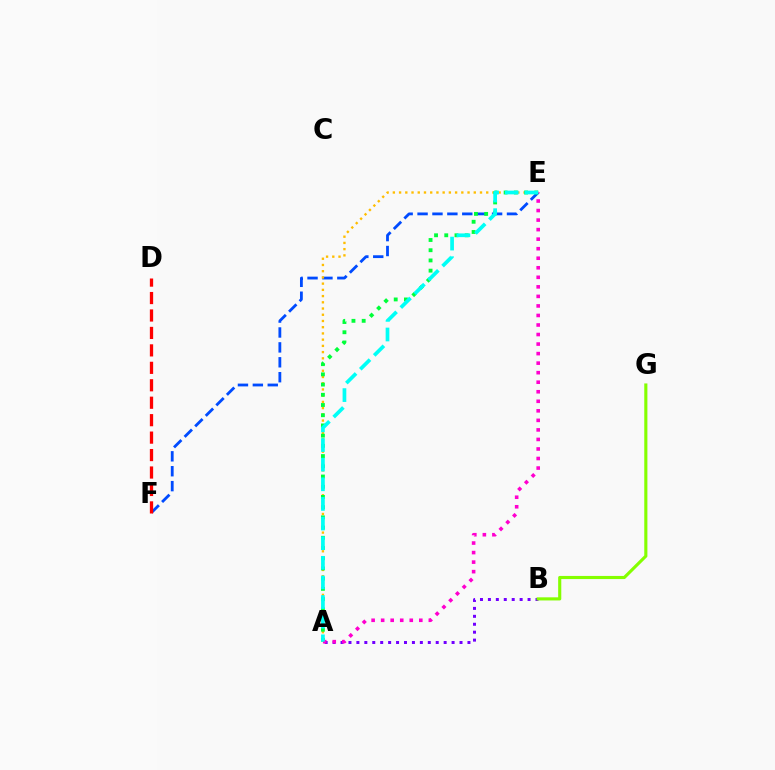{('A', 'B'): [{'color': '#7200ff', 'line_style': 'dotted', 'thickness': 2.16}], ('E', 'F'): [{'color': '#004bff', 'line_style': 'dashed', 'thickness': 2.02}], ('A', 'E'): [{'color': '#ffbd00', 'line_style': 'dotted', 'thickness': 1.69}, {'color': '#00ff39', 'line_style': 'dotted', 'thickness': 2.78}, {'color': '#ff00cf', 'line_style': 'dotted', 'thickness': 2.59}, {'color': '#00fff6', 'line_style': 'dashed', 'thickness': 2.67}], ('B', 'G'): [{'color': '#84ff00', 'line_style': 'solid', 'thickness': 2.25}], ('D', 'F'): [{'color': '#ff0000', 'line_style': 'dashed', 'thickness': 2.37}]}